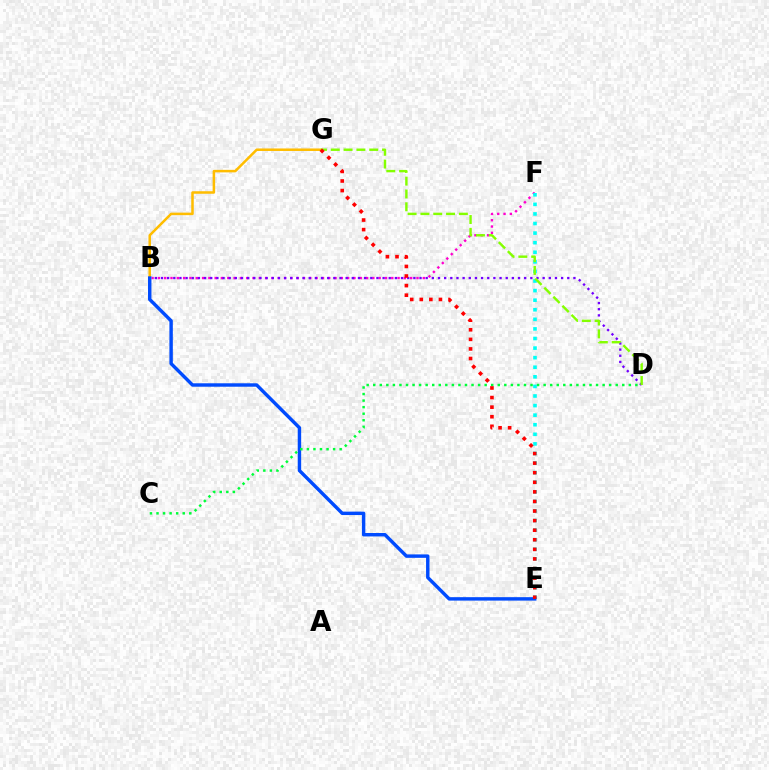{('B', 'F'): [{'color': '#ff00cf', 'line_style': 'dotted', 'thickness': 1.71}], ('B', 'G'): [{'color': '#ffbd00', 'line_style': 'solid', 'thickness': 1.81}], ('E', 'F'): [{'color': '#00fff6', 'line_style': 'dotted', 'thickness': 2.6}], ('B', 'D'): [{'color': '#7200ff', 'line_style': 'dotted', 'thickness': 1.67}], ('B', 'E'): [{'color': '#004bff', 'line_style': 'solid', 'thickness': 2.47}], ('D', 'G'): [{'color': '#84ff00', 'line_style': 'dashed', 'thickness': 1.74}], ('C', 'D'): [{'color': '#00ff39', 'line_style': 'dotted', 'thickness': 1.78}], ('E', 'G'): [{'color': '#ff0000', 'line_style': 'dotted', 'thickness': 2.6}]}